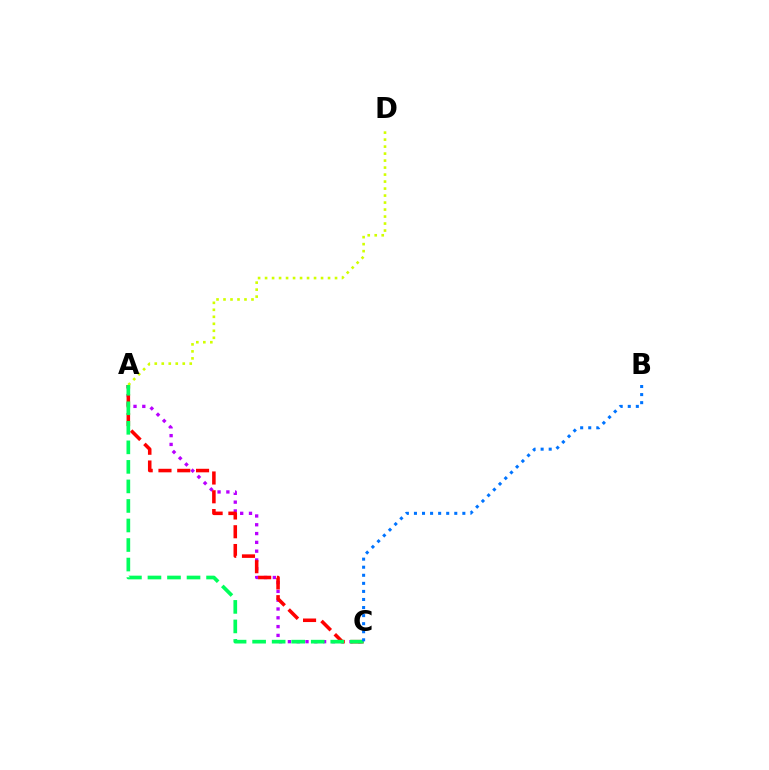{('A', 'D'): [{'color': '#d1ff00', 'line_style': 'dotted', 'thickness': 1.9}], ('A', 'C'): [{'color': '#b900ff', 'line_style': 'dotted', 'thickness': 2.39}, {'color': '#ff0000', 'line_style': 'dashed', 'thickness': 2.55}, {'color': '#00ff5c', 'line_style': 'dashed', 'thickness': 2.65}], ('B', 'C'): [{'color': '#0074ff', 'line_style': 'dotted', 'thickness': 2.19}]}